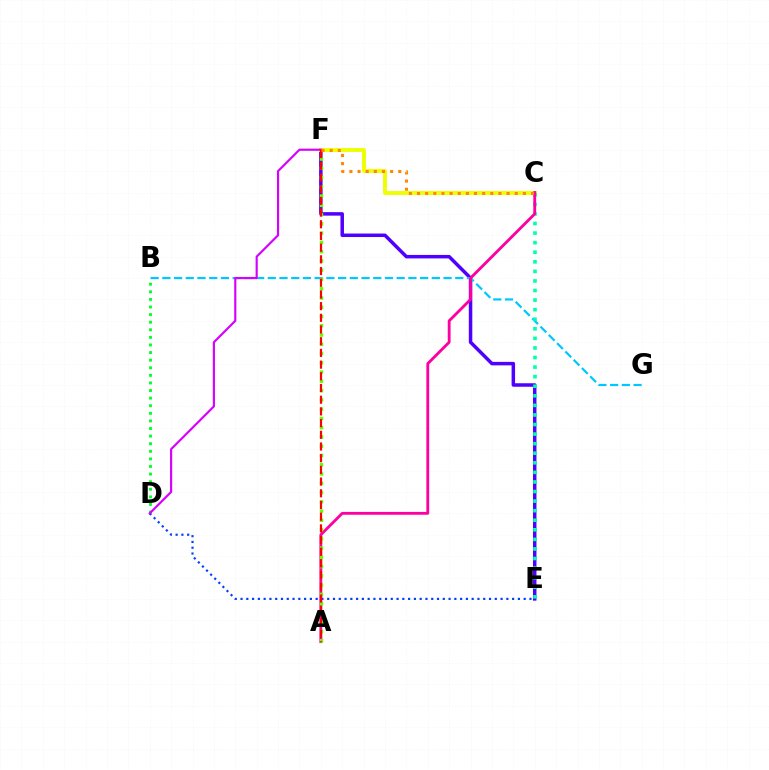{('B', 'D'): [{'color': '#00ff27', 'line_style': 'dotted', 'thickness': 2.06}], ('D', 'E'): [{'color': '#003fff', 'line_style': 'dotted', 'thickness': 1.57}], ('E', 'F'): [{'color': '#4f00ff', 'line_style': 'solid', 'thickness': 2.51}], ('C', 'F'): [{'color': '#eeff00', 'line_style': 'solid', 'thickness': 2.8}, {'color': '#ff8800', 'line_style': 'dotted', 'thickness': 2.21}], ('B', 'G'): [{'color': '#00c7ff', 'line_style': 'dashed', 'thickness': 1.59}], ('D', 'F'): [{'color': '#d600ff', 'line_style': 'solid', 'thickness': 1.55}], ('C', 'E'): [{'color': '#00ffaf', 'line_style': 'dotted', 'thickness': 2.6}], ('A', 'C'): [{'color': '#ff00a0', 'line_style': 'solid', 'thickness': 2.05}], ('A', 'F'): [{'color': '#66ff00', 'line_style': 'dotted', 'thickness': 2.52}, {'color': '#ff0000', 'line_style': 'dashed', 'thickness': 1.59}]}